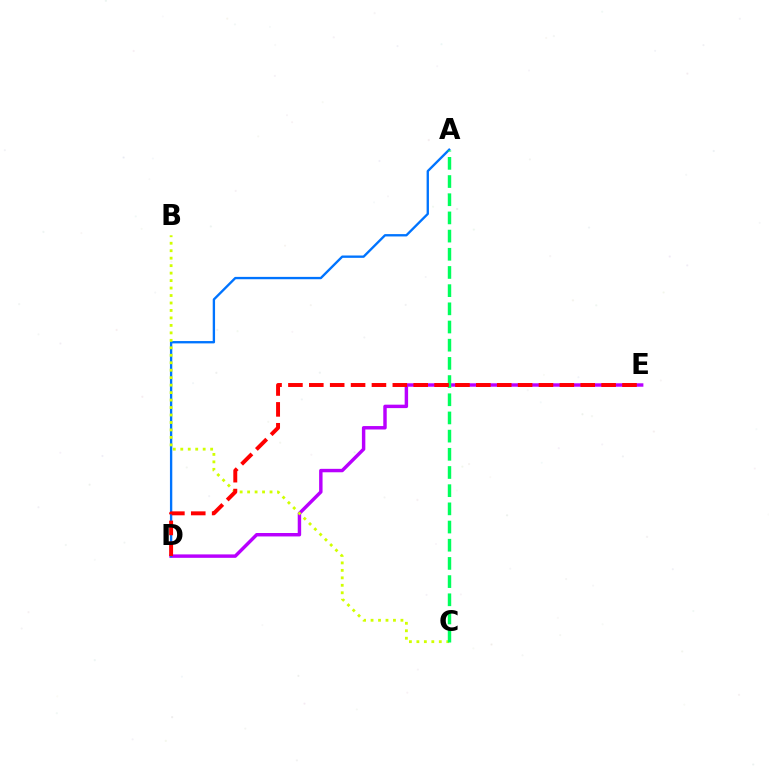{('D', 'E'): [{'color': '#b900ff', 'line_style': 'solid', 'thickness': 2.47}, {'color': '#ff0000', 'line_style': 'dashed', 'thickness': 2.84}], ('A', 'D'): [{'color': '#0074ff', 'line_style': 'solid', 'thickness': 1.69}], ('B', 'C'): [{'color': '#d1ff00', 'line_style': 'dotted', 'thickness': 2.03}], ('A', 'C'): [{'color': '#00ff5c', 'line_style': 'dashed', 'thickness': 2.47}]}